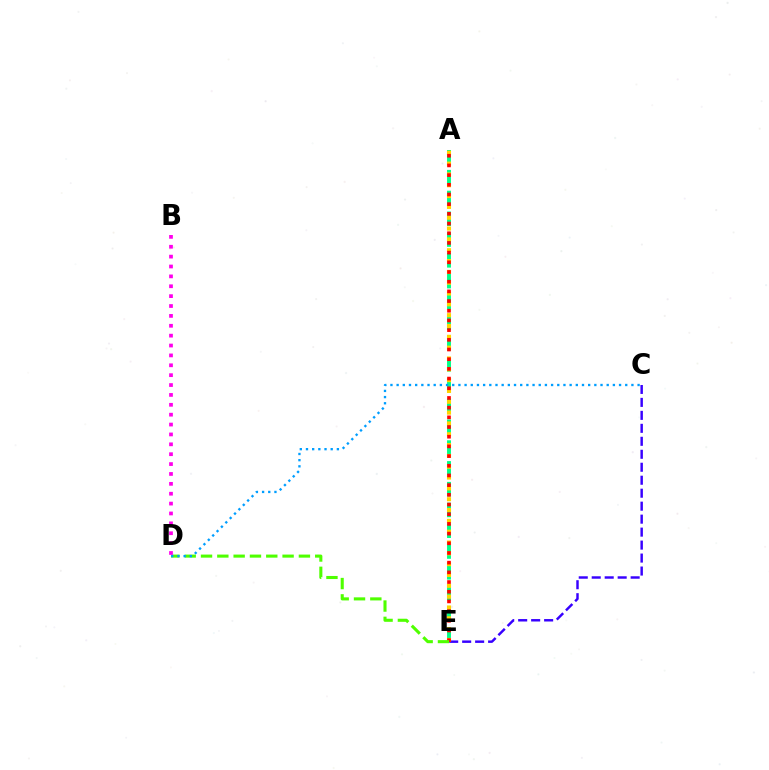{('C', 'E'): [{'color': '#3700ff', 'line_style': 'dashed', 'thickness': 1.76}], ('A', 'E'): [{'color': '#00ff86', 'line_style': 'dashed', 'thickness': 2.83}, {'color': '#ffd500', 'line_style': 'dotted', 'thickness': 2.94}, {'color': '#ff0000', 'line_style': 'dotted', 'thickness': 2.63}], ('D', 'E'): [{'color': '#4fff00', 'line_style': 'dashed', 'thickness': 2.22}], ('B', 'D'): [{'color': '#ff00ed', 'line_style': 'dotted', 'thickness': 2.68}], ('C', 'D'): [{'color': '#009eff', 'line_style': 'dotted', 'thickness': 1.68}]}